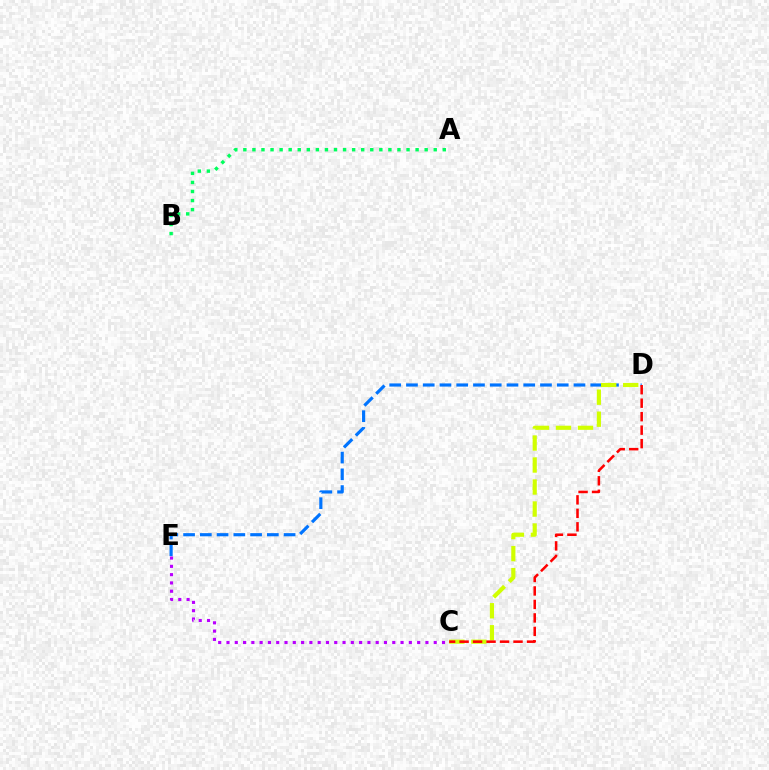{('D', 'E'): [{'color': '#0074ff', 'line_style': 'dashed', 'thickness': 2.28}], ('A', 'B'): [{'color': '#00ff5c', 'line_style': 'dotted', 'thickness': 2.46}], ('C', 'D'): [{'color': '#d1ff00', 'line_style': 'dashed', 'thickness': 2.99}, {'color': '#ff0000', 'line_style': 'dashed', 'thickness': 1.83}], ('C', 'E'): [{'color': '#b900ff', 'line_style': 'dotted', 'thickness': 2.25}]}